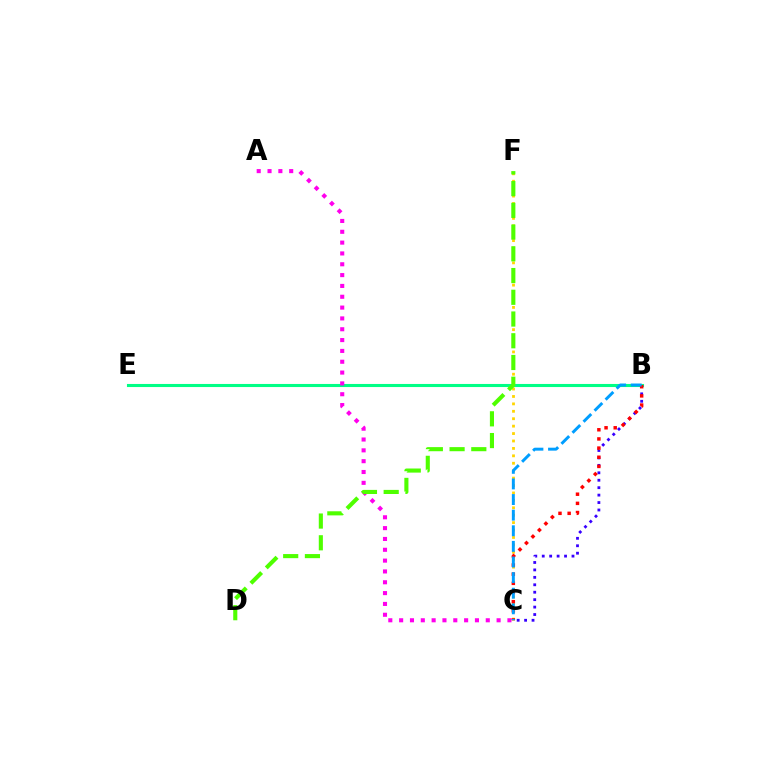{('B', 'E'): [{'color': '#00ff86', 'line_style': 'solid', 'thickness': 2.22}], ('A', 'C'): [{'color': '#ff00ed', 'line_style': 'dotted', 'thickness': 2.94}], ('B', 'C'): [{'color': '#3700ff', 'line_style': 'dotted', 'thickness': 2.02}, {'color': '#ff0000', 'line_style': 'dotted', 'thickness': 2.49}, {'color': '#009eff', 'line_style': 'dashed', 'thickness': 2.12}], ('C', 'F'): [{'color': '#ffd500', 'line_style': 'dotted', 'thickness': 2.02}], ('D', 'F'): [{'color': '#4fff00', 'line_style': 'dashed', 'thickness': 2.95}]}